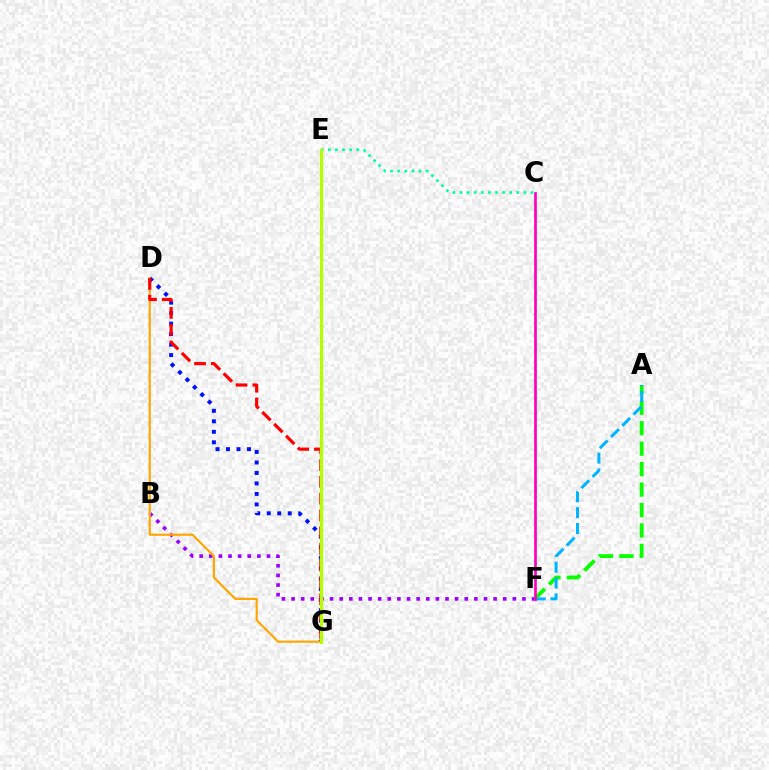{('C', 'E'): [{'color': '#00ff9d', 'line_style': 'dotted', 'thickness': 1.93}], ('B', 'F'): [{'color': '#9b00ff', 'line_style': 'dotted', 'thickness': 2.61}], ('D', 'G'): [{'color': '#0010ff', 'line_style': 'dotted', 'thickness': 2.85}, {'color': '#ffa500', 'line_style': 'solid', 'thickness': 1.55}, {'color': '#ff0000', 'line_style': 'dashed', 'thickness': 2.28}], ('A', 'F'): [{'color': '#08ff00', 'line_style': 'dashed', 'thickness': 2.78}, {'color': '#00b5ff', 'line_style': 'dashed', 'thickness': 2.15}], ('C', 'F'): [{'color': '#ff00bd', 'line_style': 'solid', 'thickness': 1.94}], ('E', 'G'): [{'color': '#b3ff00', 'line_style': 'solid', 'thickness': 2.31}]}